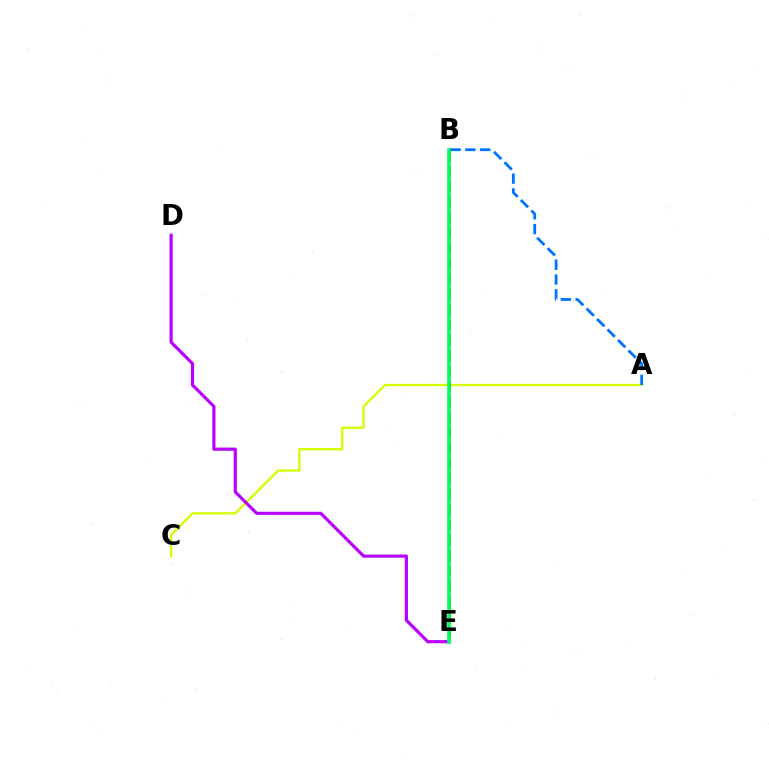{('A', 'C'): [{'color': '#d1ff00', 'line_style': 'solid', 'thickness': 1.66}], ('B', 'E'): [{'color': '#ff0000', 'line_style': 'dashed', 'thickness': 2.09}, {'color': '#00ff5c', 'line_style': 'solid', 'thickness': 2.63}], ('D', 'E'): [{'color': '#b900ff', 'line_style': 'solid', 'thickness': 2.27}], ('A', 'B'): [{'color': '#0074ff', 'line_style': 'dashed', 'thickness': 2.01}]}